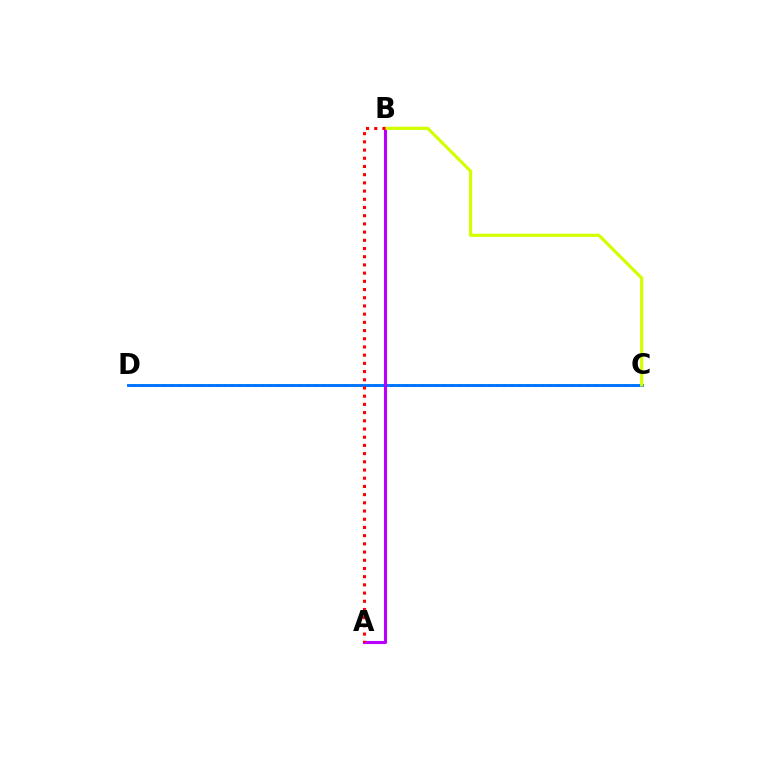{('C', 'D'): [{'color': '#00ff5c', 'line_style': 'dotted', 'thickness': 2.06}, {'color': '#0074ff', 'line_style': 'solid', 'thickness': 2.09}], ('A', 'B'): [{'color': '#b900ff', 'line_style': 'solid', 'thickness': 2.22}, {'color': '#ff0000', 'line_style': 'dotted', 'thickness': 2.23}], ('B', 'C'): [{'color': '#d1ff00', 'line_style': 'solid', 'thickness': 2.3}]}